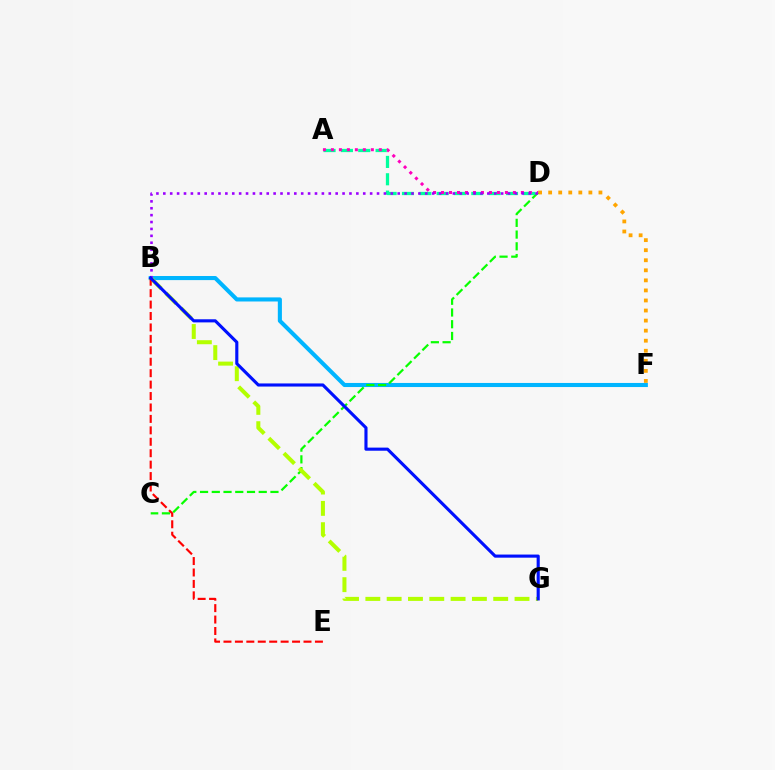{('D', 'F'): [{'color': '#ffa500', 'line_style': 'dotted', 'thickness': 2.73}], ('B', 'F'): [{'color': '#00b5ff', 'line_style': 'solid', 'thickness': 2.94}], ('C', 'D'): [{'color': '#08ff00', 'line_style': 'dashed', 'thickness': 1.59}], ('B', 'G'): [{'color': '#b3ff00', 'line_style': 'dashed', 'thickness': 2.9}, {'color': '#0010ff', 'line_style': 'solid', 'thickness': 2.24}], ('B', 'E'): [{'color': '#ff0000', 'line_style': 'dashed', 'thickness': 1.55}], ('A', 'D'): [{'color': '#00ff9d', 'line_style': 'dashed', 'thickness': 2.36}, {'color': '#ff00bd', 'line_style': 'dotted', 'thickness': 2.17}], ('B', 'D'): [{'color': '#9b00ff', 'line_style': 'dotted', 'thickness': 1.87}]}